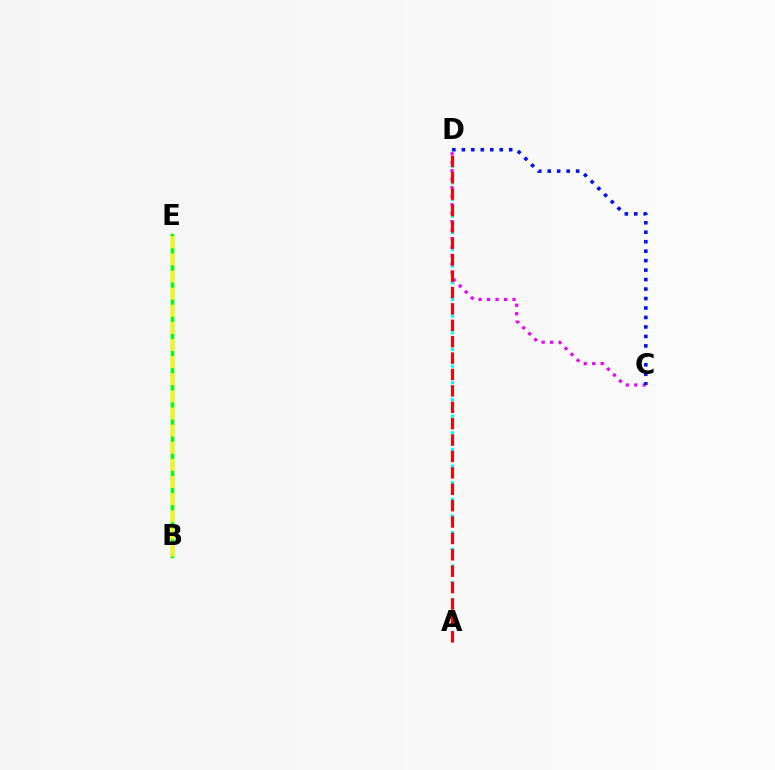{('A', 'D'): [{'color': '#00fff6', 'line_style': 'dotted', 'thickness': 2.26}, {'color': '#ff0000', 'line_style': 'dashed', 'thickness': 2.23}], ('B', 'E'): [{'color': '#08ff00', 'line_style': 'solid', 'thickness': 2.49}, {'color': '#fcf500', 'line_style': 'dashed', 'thickness': 2.33}], ('C', 'D'): [{'color': '#ee00ff', 'line_style': 'dotted', 'thickness': 2.3}, {'color': '#0010ff', 'line_style': 'dotted', 'thickness': 2.57}]}